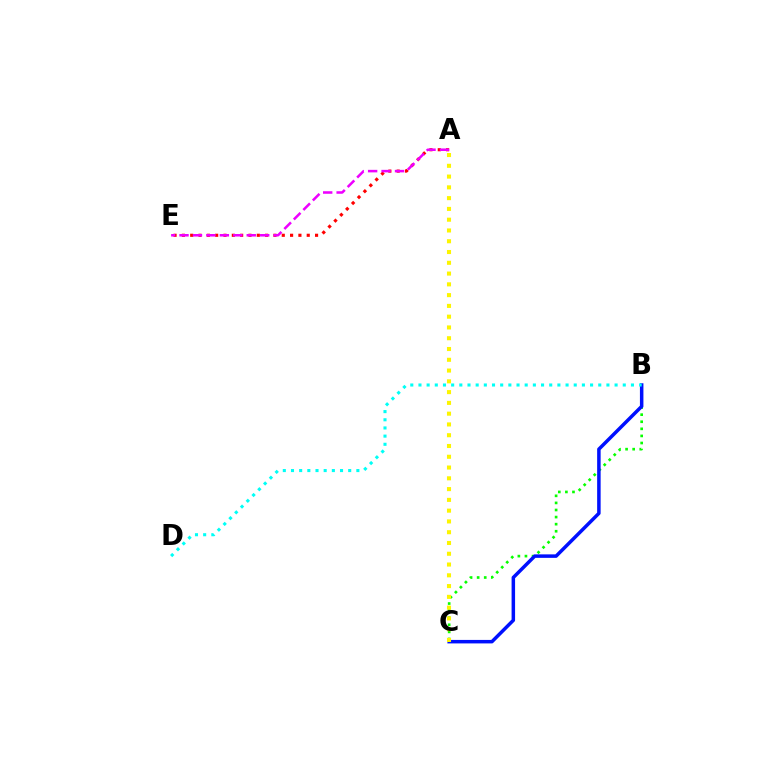{('A', 'E'): [{'color': '#ff0000', 'line_style': 'dotted', 'thickness': 2.26}, {'color': '#ee00ff', 'line_style': 'dashed', 'thickness': 1.83}], ('B', 'C'): [{'color': '#08ff00', 'line_style': 'dotted', 'thickness': 1.92}, {'color': '#0010ff', 'line_style': 'solid', 'thickness': 2.51}], ('A', 'C'): [{'color': '#fcf500', 'line_style': 'dotted', 'thickness': 2.93}], ('B', 'D'): [{'color': '#00fff6', 'line_style': 'dotted', 'thickness': 2.22}]}